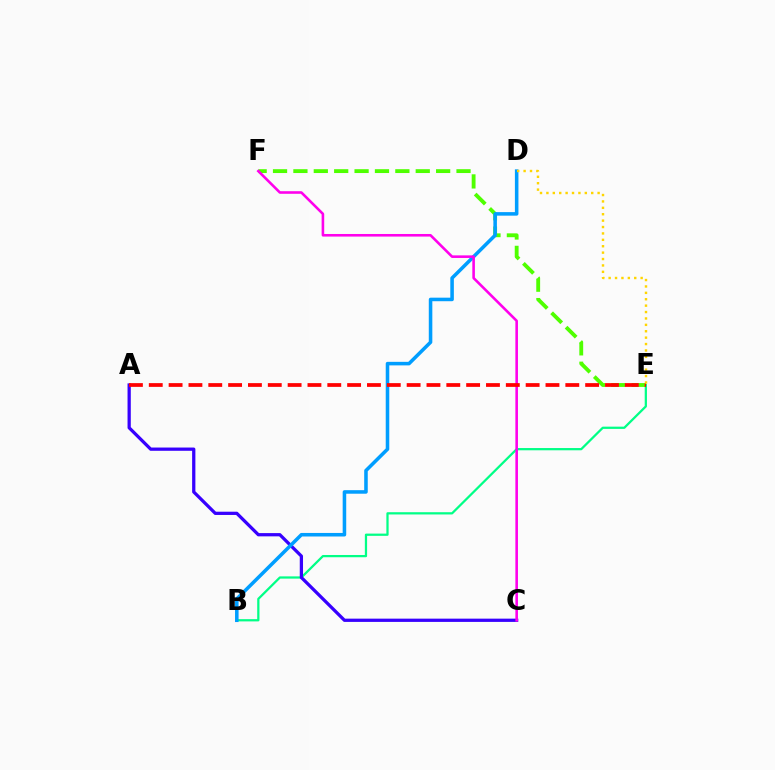{('B', 'E'): [{'color': '#00ff86', 'line_style': 'solid', 'thickness': 1.62}], ('A', 'C'): [{'color': '#3700ff', 'line_style': 'solid', 'thickness': 2.34}], ('E', 'F'): [{'color': '#4fff00', 'line_style': 'dashed', 'thickness': 2.77}], ('B', 'D'): [{'color': '#009eff', 'line_style': 'solid', 'thickness': 2.55}], ('C', 'F'): [{'color': '#ff00ed', 'line_style': 'solid', 'thickness': 1.86}], ('A', 'E'): [{'color': '#ff0000', 'line_style': 'dashed', 'thickness': 2.69}], ('D', 'E'): [{'color': '#ffd500', 'line_style': 'dotted', 'thickness': 1.74}]}